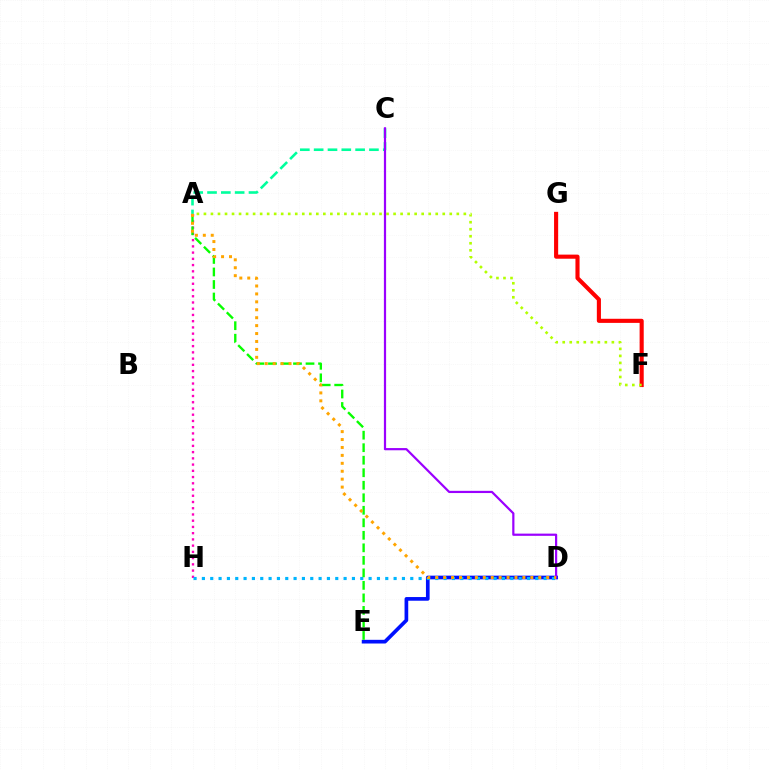{('A', 'C'): [{'color': '#00ff9d', 'line_style': 'dashed', 'thickness': 1.88}], ('D', 'E'): [{'color': '#0010ff', 'line_style': 'solid', 'thickness': 2.65}], ('F', 'G'): [{'color': '#ff0000', 'line_style': 'solid', 'thickness': 2.96}], ('A', 'H'): [{'color': '#ff00bd', 'line_style': 'dotted', 'thickness': 1.69}], ('D', 'H'): [{'color': '#00b5ff', 'line_style': 'dotted', 'thickness': 2.26}], ('A', 'F'): [{'color': '#b3ff00', 'line_style': 'dotted', 'thickness': 1.91}], ('A', 'E'): [{'color': '#08ff00', 'line_style': 'dashed', 'thickness': 1.7}], ('C', 'D'): [{'color': '#9b00ff', 'line_style': 'solid', 'thickness': 1.59}], ('A', 'D'): [{'color': '#ffa500', 'line_style': 'dotted', 'thickness': 2.15}]}